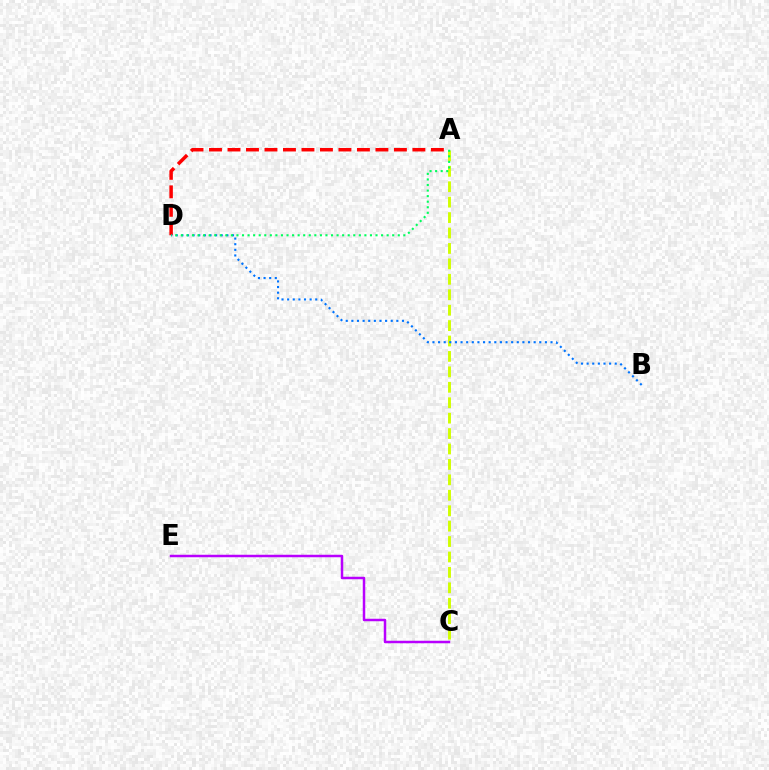{('C', 'E'): [{'color': '#b900ff', 'line_style': 'solid', 'thickness': 1.79}], ('A', 'C'): [{'color': '#d1ff00', 'line_style': 'dashed', 'thickness': 2.1}], ('A', 'D'): [{'color': '#ff0000', 'line_style': 'dashed', 'thickness': 2.51}, {'color': '#00ff5c', 'line_style': 'dotted', 'thickness': 1.51}], ('B', 'D'): [{'color': '#0074ff', 'line_style': 'dotted', 'thickness': 1.53}]}